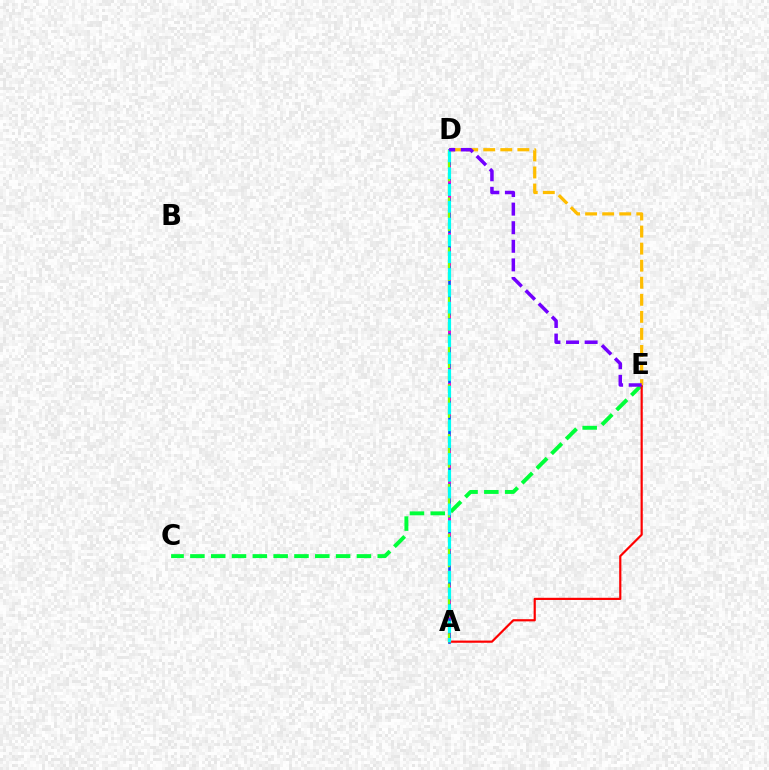{('C', 'E'): [{'color': '#00ff39', 'line_style': 'dashed', 'thickness': 2.83}], ('A', 'D'): [{'color': '#004bff', 'line_style': 'solid', 'thickness': 1.92}, {'color': '#ff00cf', 'line_style': 'dotted', 'thickness': 2.04}, {'color': '#84ff00', 'line_style': 'dashed', 'thickness': 1.69}, {'color': '#00fff6', 'line_style': 'dashed', 'thickness': 2.28}], ('A', 'E'): [{'color': '#ff0000', 'line_style': 'solid', 'thickness': 1.58}], ('D', 'E'): [{'color': '#ffbd00', 'line_style': 'dashed', 'thickness': 2.32}, {'color': '#7200ff', 'line_style': 'dashed', 'thickness': 2.52}]}